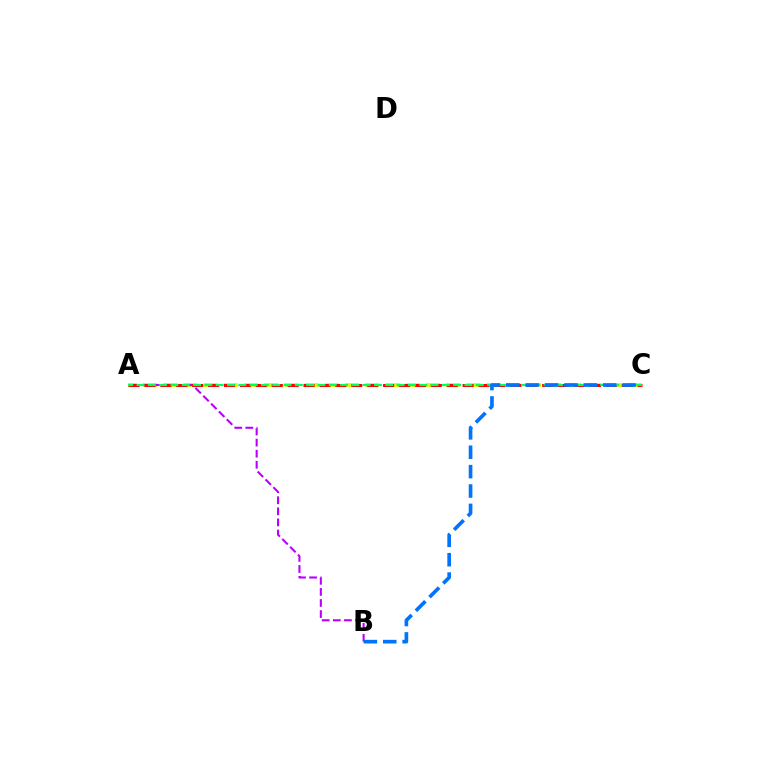{('A', 'C'): [{'color': '#d1ff00', 'line_style': 'dashed', 'thickness': 2.75}, {'color': '#ff0000', 'line_style': 'dashed', 'thickness': 2.16}, {'color': '#00ff5c', 'line_style': 'dashed', 'thickness': 1.54}], ('A', 'B'): [{'color': '#b900ff', 'line_style': 'dashed', 'thickness': 1.51}], ('B', 'C'): [{'color': '#0074ff', 'line_style': 'dashed', 'thickness': 2.63}]}